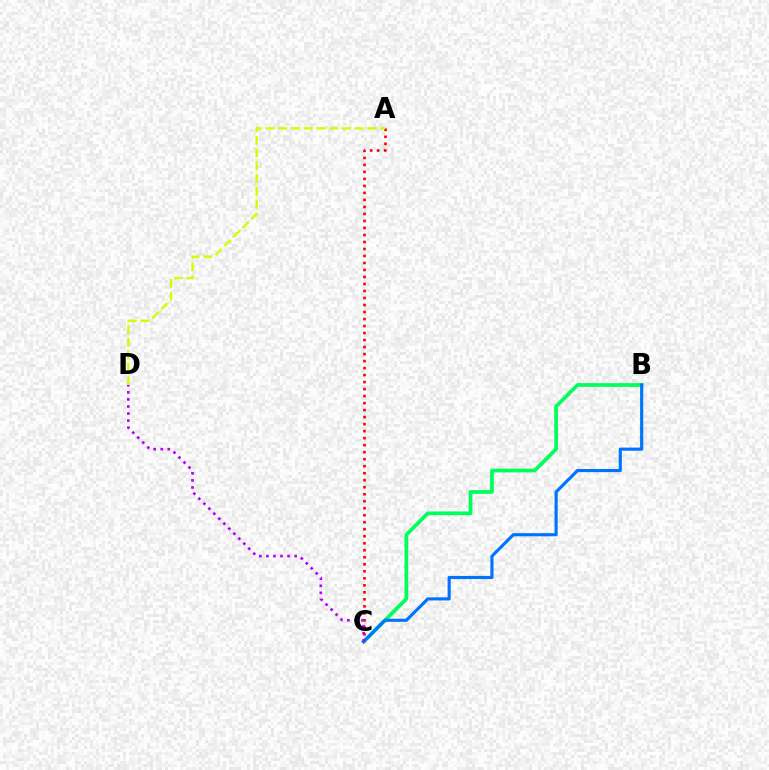{('A', 'C'): [{'color': '#ff0000', 'line_style': 'dotted', 'thickness': 1.9}], ('A', 'D'): [{'color': '#d1ff00', 'line_style': 'dashed', 'thickness': 1.73}], ('B', 'C'): [{'color': '#00ff5c', 'line_style': 'solid', 'thickness': 2.68}, {'color': '#0074ff', 'line_style': 'solid', 'thickness': 2.26}], ('C', 'D'): [{'color': '#b900ff', 'line_style': 'dotted', 'thickness': 1.92}]}